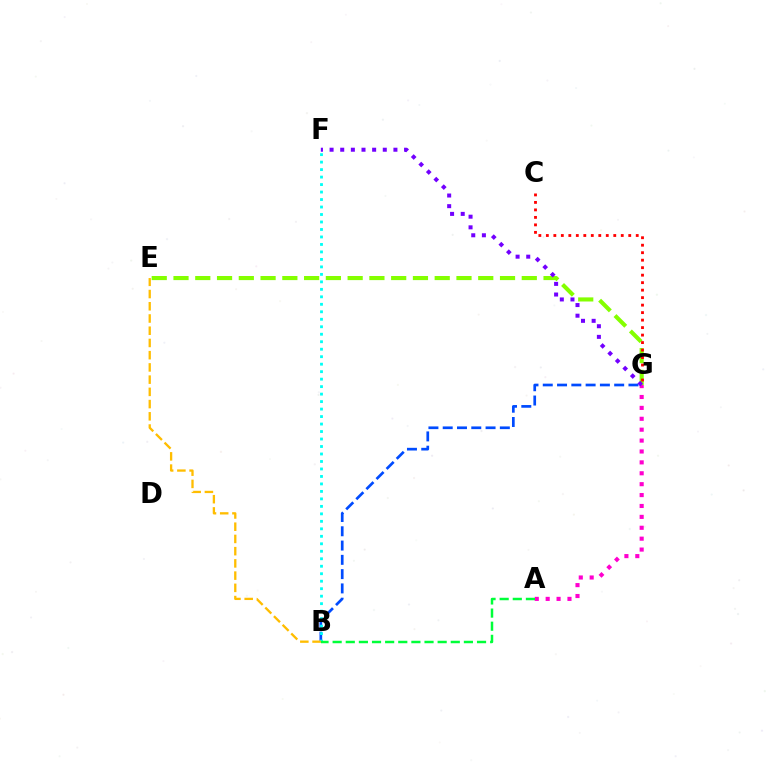{('B', 'G'): [{'color': '#004bff', 'line_style': 'dashed', 'thickness': 1.94}], ('E', 'G'): [{'color': '#84ff00', 'line_style': 'dashed', 'thickness': 2.96}], ('C', 'G'): [{'color': '#ff0000', 'line_style': 'dotted', 'thickness': 2.04}], ('A', 'G'): [{'color': '#ff00cf', 'line_style': 'dotted', 'thickness': 2.96}], ('B', 'F'): [{'color': '#00fff6', 'line_style': 'dotted', 'thickness': 2.03}], ('F', 'G'): [{'color': '#7200ff', 'line_style': 'dotted', 'thickness': 2.89}], ('B', 'E'): [{'color': '#ffbd00', 'line_style': 'dashed', 'thickness': 1.66}], ('A', 'B'): [{'color': '#00ff39', 'line_style': 'dashed', 'thickness': 1.78}]}